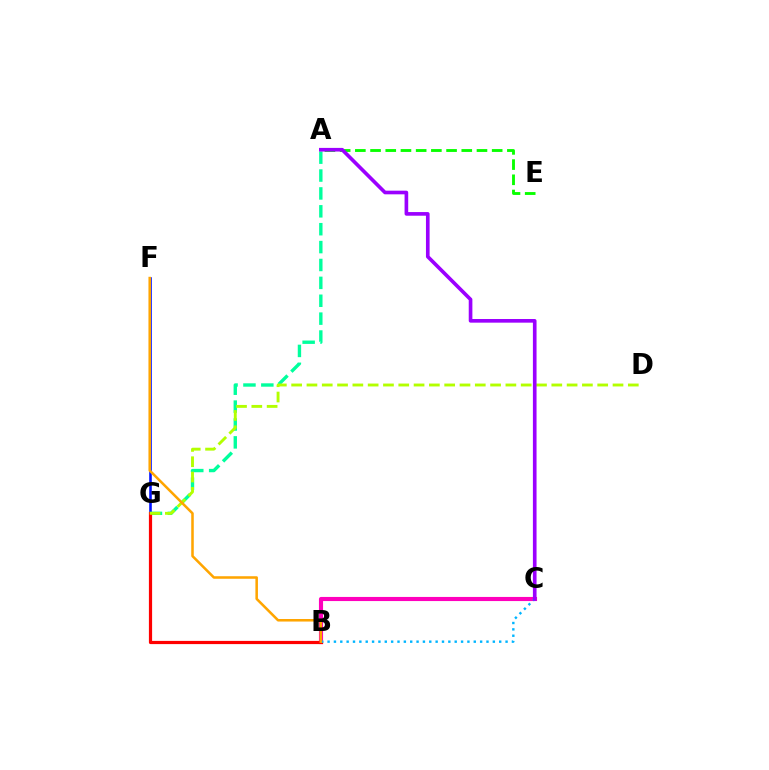{('F', 'G'): [{'color': '#0010ff', 'line_style': 'solid', 'thickness': 1.87}], ('B', 'C'): [{'color': '#ff00bd', 'line_style': 'solid', 'thickness': 2.97}, {'color': '#00b5ff', 'line_style': 'dotted', 'thickness': 1.73}], ('A', 'G'): [{'color': '#00ff9d', 'line_style': 'dashed', 'thickness': 2.43}], ('B', 'G'): [{'color': '#ff0000', 'line_style': 'solid', 'thickness': 2.31}], ('D', 'G'): [{'color': '#b3ff00', 'line_style': 'dashed', 'thickness': 2.08}], ('B', 'F'): [{'color': '#ffa500', 'line_style': 'solid', 'thickness': 1.83}], ('A', 'E'): [{'color': '#08ff00', 'line_style': 'dashed', 'thickness': 2.07}], ('A', 'C'): [{'color': '#9b00ff', 'line_style': 'solid', 'thickness': 2.63}]}